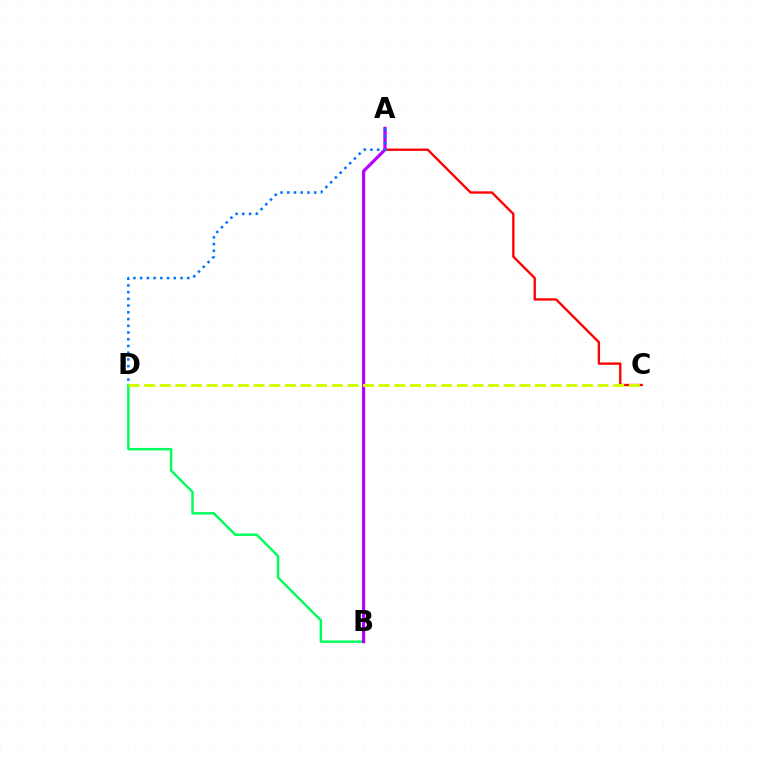{('B', 'D'): [{'color': '#00ff5c', 'line_style': 'solid', 'thickness': 1.76}], ('A', 'C'): [{'color': '#ff0000', 'line_style': 'solid', 'thickness': 1.69}], ('A', 'B'): [{'color': '#b900ff', 'line_style': 'solid', 'thickness': 2.27}], ('C', 'D'): [{'color': '#d1ff00', 'line_style': 'dashed', 'thickness': 2.12}], ('A', 'D'): [{'color': '#0074ff', 'line_style': 'dotted', 'thickness': 1.83}]}